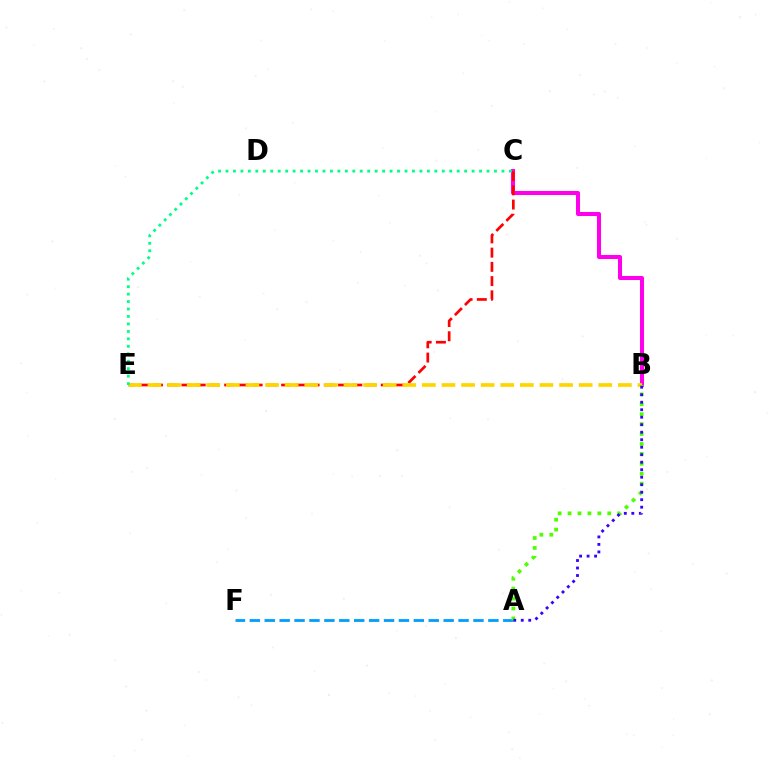{('B', 'C'): [{'color': '#ff00ed', 'line_style': 'solid', 'thickness': 2.91}], ('C', 'E'): [{'color': '#ff0000', 'line_style': 'dashed', 'thickness': 1.93}, {'color': '#00ff86', 'line_style': 'dotted', 'thickness': 2.03}], ('B', 'E'): [{'color': '#ffd500', 'line_style': 'dashed', 'thickness': 2.66}], ('A', 'F'): [{'color': '#009eff', 'line_style': 'dashed', 'thickness': 2.03}], ('A', 'B'): [{'color': '#4fff00', 'line_style': 'dotted', 'thickness': 2.7}, {'color': '#3700ff', 'line_style': 'dotted', 'thickness': 2.04}]}